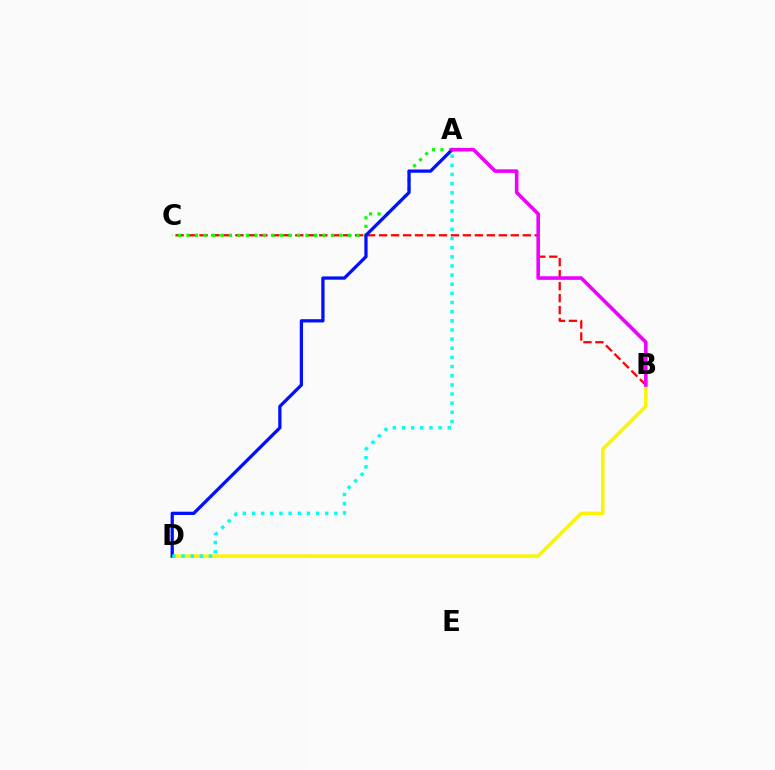{('B', 'D'): [{'color': '#fcf500', 'line_style': 'solid', 'thickness': 2.56}], ('B', 'C'): [{'color': '#ff0000', 'line_style': 'dashed', 'thickness': 1.63}], ('A', 'C'): [{'color': '#08ff00', 'line_style': 'dotted', 'thickness': 2.31}], ('A', 'D'): [{'color': '#0010ff', 'line_style': 'solid', 'thickness': 2.35}, {'color': '#00fff6', 'line_style': 'dotted', 'thickness': 2.49}], ('A', 'B'): [{'color': '#ee00ff', 'line_style': 'solid', 'thickness': 2.58}]}